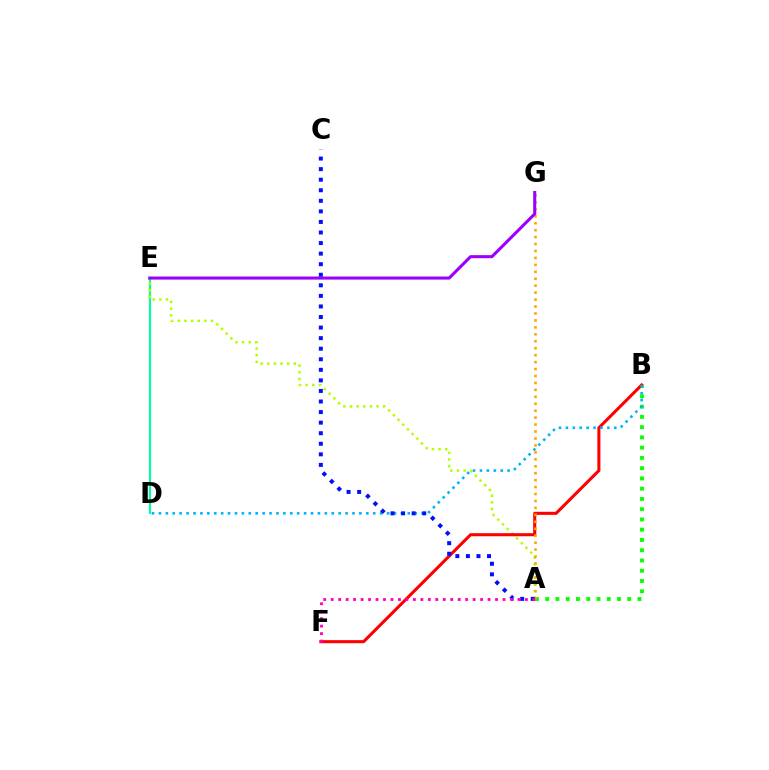{('A', 'B'): [{'color': '#08ff00', 'line_style': 'dotted', 'thickness': 2.79}], ('D', 'E'): [{'color': '#00ff9d', 'line_style': 'solid', 'thickness': 1.54}], ('A', 'E'): [{'color': '#b3ff00', 'line_style': 'dotted', 'thickness': 1.81}], ('B', 'F'): [{'color': '#ff0000', 'line_style': 'solid', 'thickness': 2.21}], ('A', 'G'): [{'color': '#ffa500', 'line_style': 'dotted', 'thickness': 1.89}], ('E', 'G'): [{'color': '#9b00ff', 'line_style': 'solid', 'thickness': 2.2}], ('B', 'D'): [{'color': '#00b5ff', 'line_style': 'dotted', 'thickness': 1.88}], ('A', 'C'): [{'color': '#0010ff', 'line_style': 'dotted', 'thickness': 2.87}], ('A', 'F'): [{'color': '#ff00bd', 'line_style': 'dotted', 'thickness': 2.03}]}